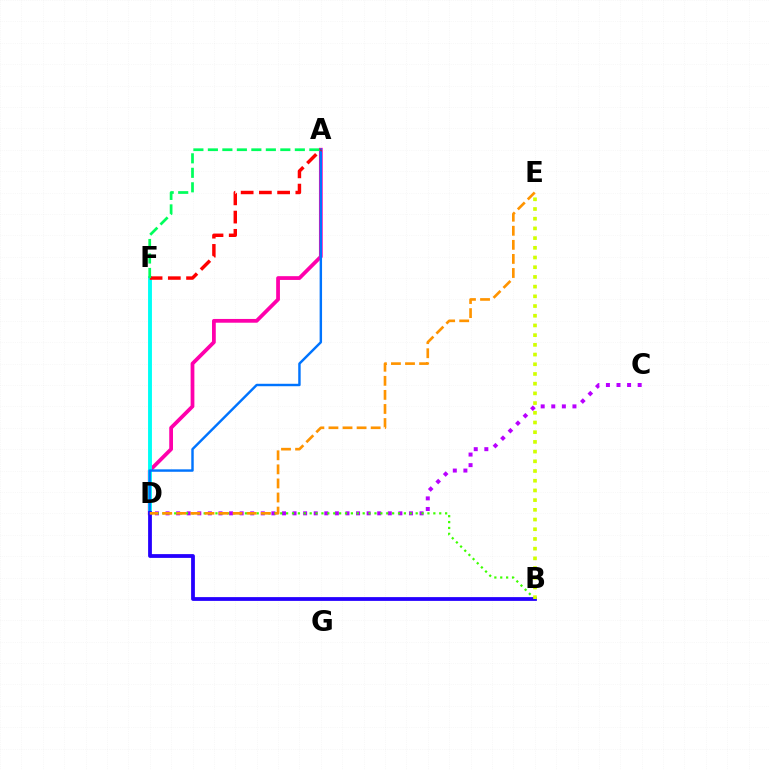{('C', 'D'): [{'color': '#b900ff', 'line_style': 'dotted', 'thickness': 2.88}], ('A', 'D'): [{'color': '#ff00ac', 'line_style': 'solid', 'thickness': 2.71}, {'color': '#0074ff', 'line_style': 'solid', 'thickness': 1.75}], ('D', 'F'): [{'color': '#00fff6', 'line_style': 'solid', 'thickness': 2.8}], ('B', 'D'): [{'color': '#3dff00', 'line_style': 'dotted', 'thickness': 1.6}, {'color': '#2500ff', 'line_style': 'solid', 'thickness': 2.72}], ('A', 'F'): [{'color': '#ff0000', 'line_style': 'dashed', 'thickness': 2.48}, {'color': '#00ff5c', 'line_style': 'dashed', 'thickness': 1.97}], ('B', 'E'): [{'color': '#d1ff00', 'line_style': 'dotted', 'thickness': 2.64}], ('D', 'E'): [{'color': '#ff9400', 'line_style': 'dashed', 'thickness': 1.91}]}